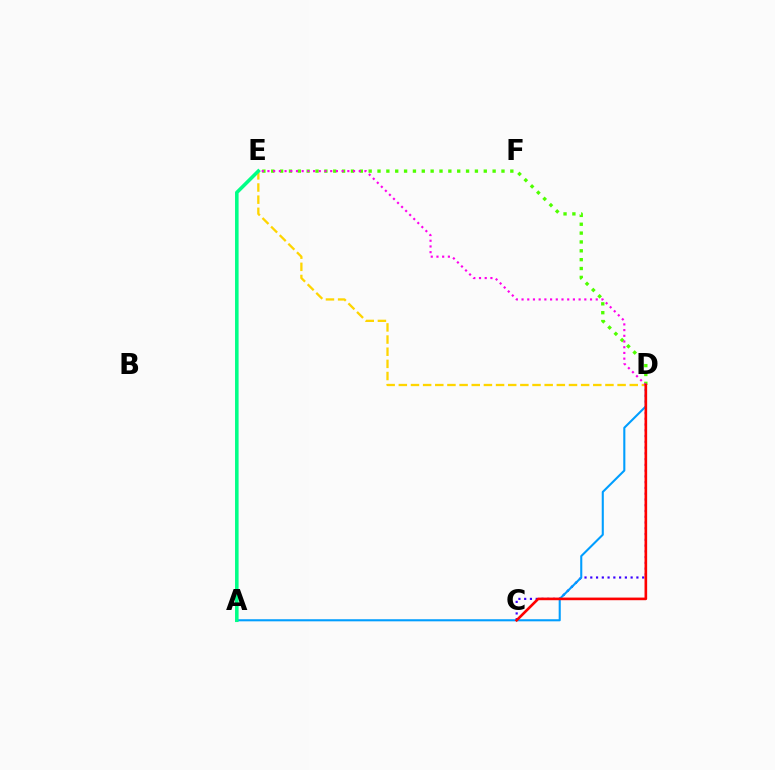{('D', 'E'): [{'color': '#4fff00', 'line_style': 'dotted', 'thickness': 2.41}, {'color': '#ffd500', 'line_style': 'dashed', 'thickness': 1.65}, {'color': '#ff00ed', 'line_style': 'dotted', 'thickness': 1.55}], ('C', 'D'): [{'color': '#3700ff', 'line_style': 'dotted', 'thickness': 1.57}, {'color': '#ff0000', 'line_style': 'solid', 'thickness': 1.89}], ('A', 'D'): [{'color': '#009eff', 'line_style': 'solid', 'thickness': 1.5}], ('A', 'E'): [{'color': '#00ff86', 'line_style': 'solid', 'thickness': 2.56}]}